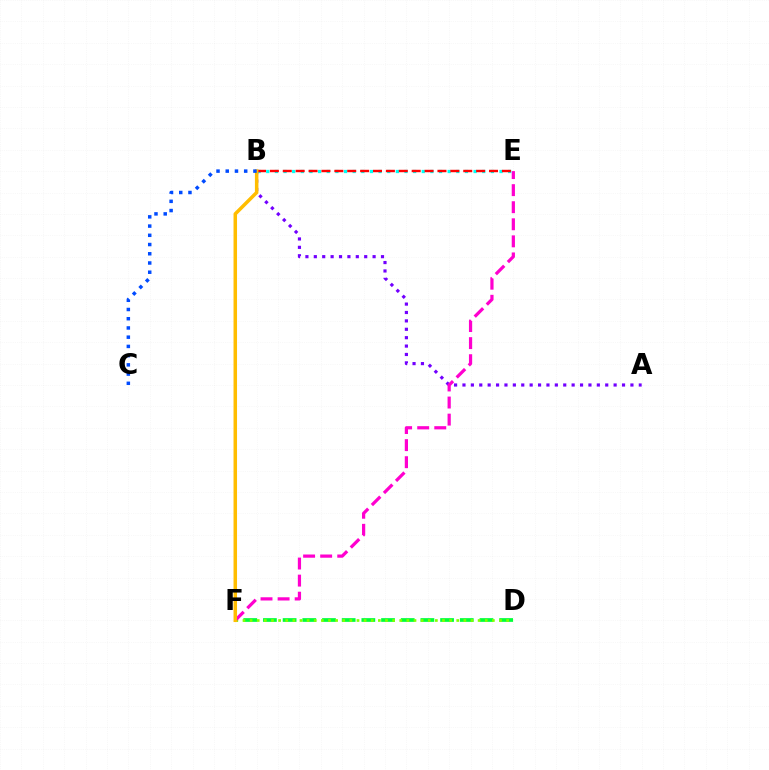{('D', 'F'): [{'color': '#00ff39', 'line_style': 'dashed', 'thickness': 2.67}, {'color': '#84ff00', 'line_style': 'dotted', 'thickness': 1.94}], ('B', 'E'): [{'color': '#00fff6', 'line_style': 'dotted', 'thickness': 2.35}, {'color': '#ff0000', 'line_style': 'dashed', 'thickness': 1.75}], ('A', 'B'): [{'color': '#7200ff', 'line_style': 'dotted', 'thickness': 2.28}], ('E', 'F'): [{'color': '#ff00cf', 'line_style': 'dashed', 'thickness': 2.32}], ('B', 'F'): [{'color': '#ffbd00', 'line_style': 'solid', 'thickness': 2.53}], ('B', 'C'): [{'color': '#004bff', 'line_style': 'dotted', 'thickness': 2.51}]}